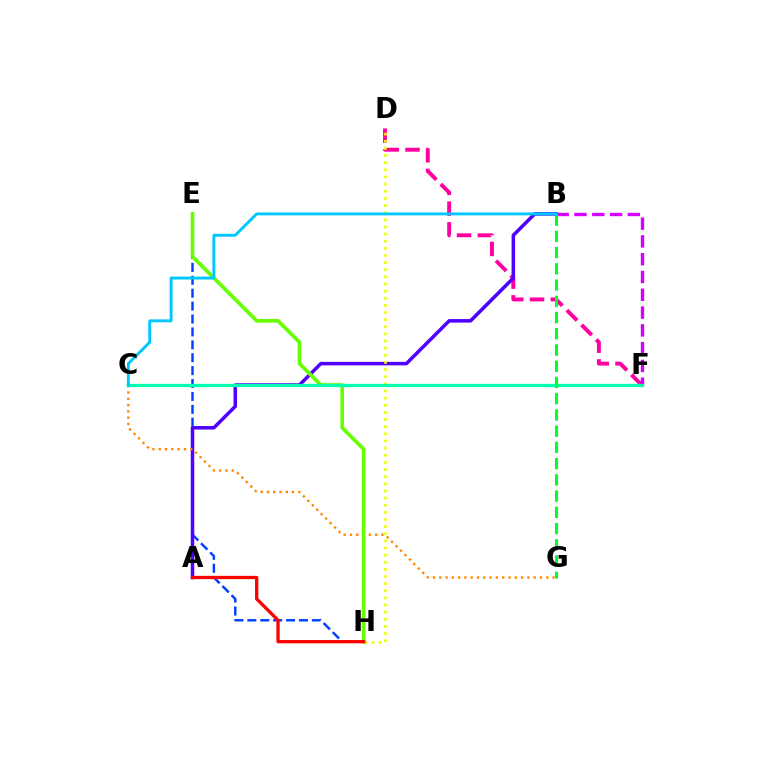{('D', 'F'): [{'color': '#ff00a0', 'line_style': 'dashed', 'thickness': 2.82}], ('E', 'H'): [{'color': '#003fff', 'line_style': 'dashed', 'thickness': 1.75}, {'color': '#66ff00', 'line_style': 'solid', 'thickness': 2.62}], ('B', 'F'): [{'color': '#d600ff', 'line_style': 'dashed', 'thickness': 2.42}], ('A', 'B'): [{'color': '#4f00ff', 'line_style': 'solid', 'thickness': 2.53}], ('C', 'G'): [{'color': '#ff8800', 'line_style': 'dotted', 'thickness': 1.71}], ('D', 'H'): [{'color': '#eeff00', 'line_style': 'dotted', 'thickness': 1.94}], ('C', 'F'): [{'color': '#00ffaf', 'line_style': 'solid', 'thickness': 2.37}], ('B', 'G'): [{'color': '#00ff27', 'line_style': 'dashed', 'thickness': 2.21}], ('A', 'H'): [{'color': '#ff0000', 'line_style': 'solid', 'thickness': 2.37}], ('B', 'C'): [{'color': '#00c7ff', 'line_style': 'solid', 'thickness': 2.09}]}